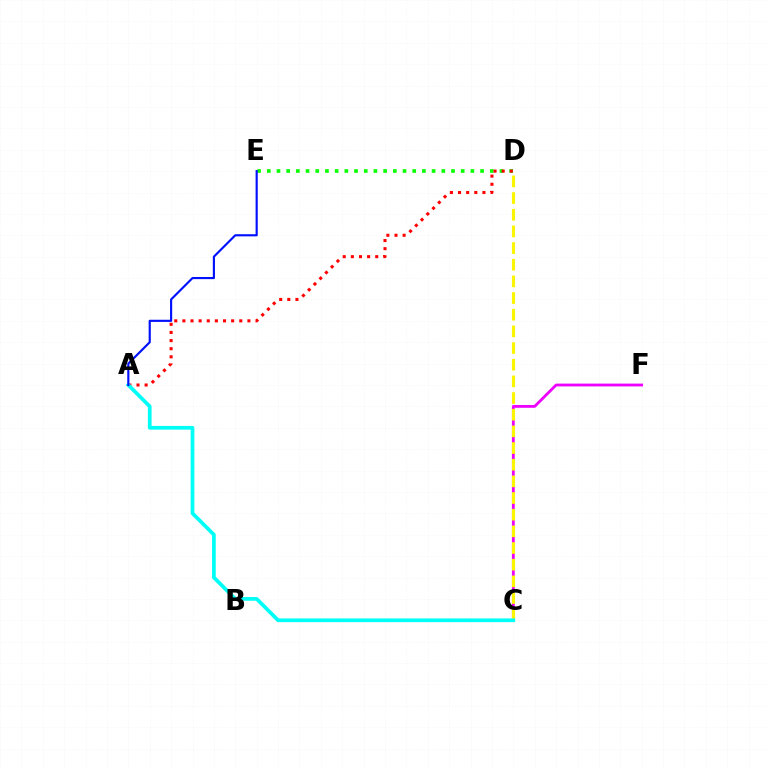{('C', 'F'): [{'color': '#ee00ff', 'line_style': 'solid', 'thickness': 2.02}], ('D', 'E'): [{'color': '#08ff00', 'line_style': 'dotted', 'thickness': 2.63}], ('C', 'D'): [{'color': '#fcf500', 'line_style': 'dashed', 'thickness': 2.26}], ('A', 'D'): [{'color': '#ff0000', 'line_style': 'dotted', 'thickness': 2.21}], ('A', 'C'): [{'color': '#00fff6', 'line_style': 'solid', 'thickness': 2.68}], ('A', 'E'): [{'color': '#0010ff', 'line_style': 'solid', 'thickness': 1.55}]}